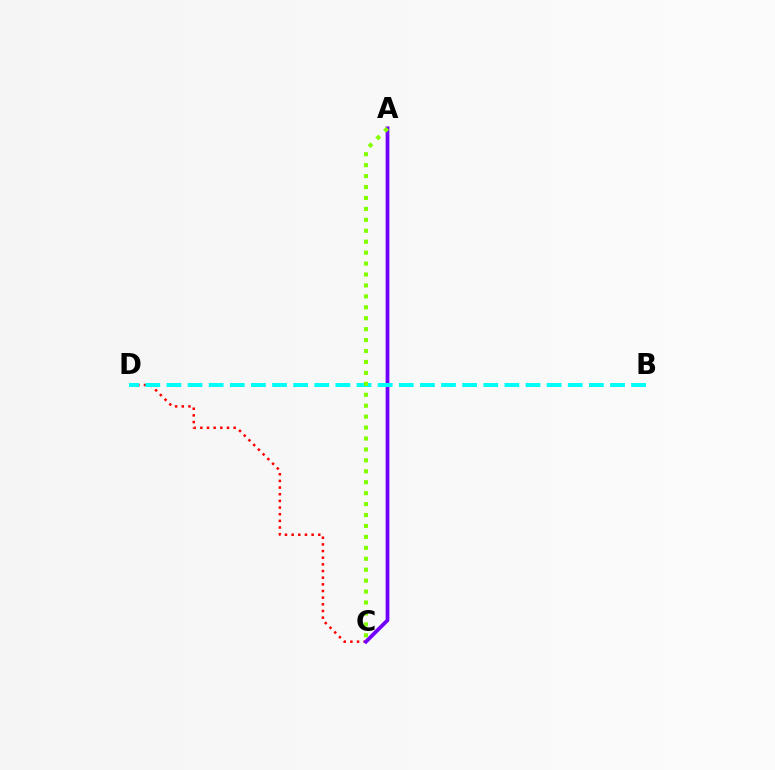{('C', 'D'): [{'color': '#ff0000', 'line_style': 'dotted', 'thickness': 1.81}], ('A', 'C'): [{'color': '#7200ff', 'line_style': 'solid', 'thickness': 2.7}, {'color': '#84ff00', 'line_style': 'dotted', 'thickness': 2.97}], ('B', 'D'): [{'color': '#00fff6', 'line_style': 'dashed', 'thickness': 2.87}]}